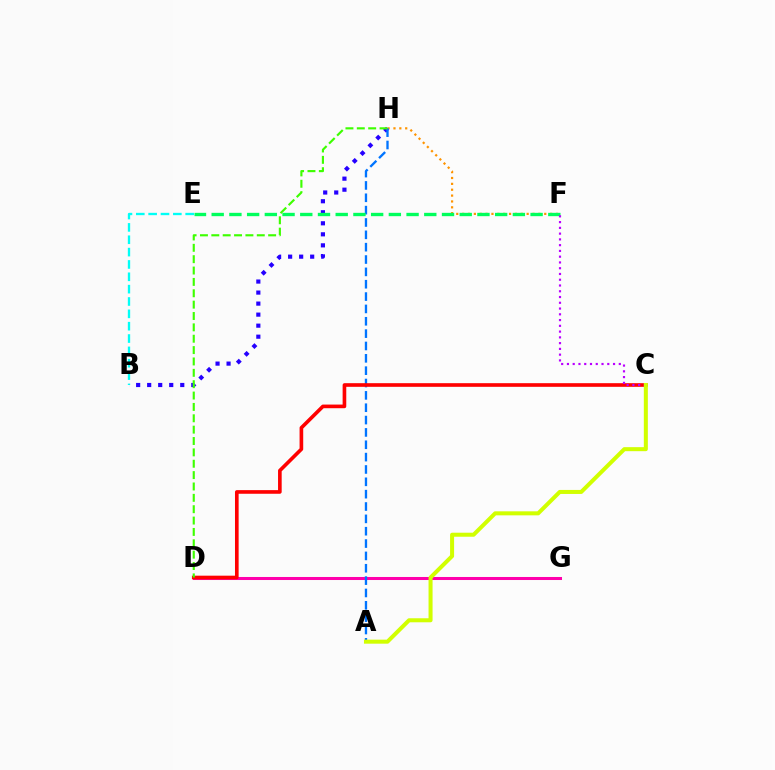{('F', 'H'): [{'color': '#ff9400', 'line_style': 'dotted', 'thickness': 1.59}], ('D', 'G'): [{'color': '#ff00ac', 'line_style': 'solid', 'thickness': 2.18}], ('B', 'E'): [{'color': '#00fff6', 'line_style': 'dashed', 'thickness': 1.68}], ('B', 'H'): [{'color': '#2500ff', 'line_style': 'dotted', 'thickness': 3.0}], ('A', 'H'): [{'color': '#0074ff', 'line_style': 'dashed', 'thickness': 1.68}], ('C', 'D'): [{'color': '#ff0000', 'line_style': 'solid', 'thickness': 2.62}], ('E', 'F'): [{'color': '#00ff5c', 'line_style': 'dashed', 'thickness': 2.41}], ('D', 'H'): [{'color': '#3dff00', 'line_style': 'dashed', 'thickness': 1.54}], ('C', 'F'): [{'color': '#b900ff', 'line_style': 'dotted', 'thickness': 1.57}], ('A', 'C'): [{'color': '#d1ff00', 'line_style': 'solid', 'thickness': 2.9}]}